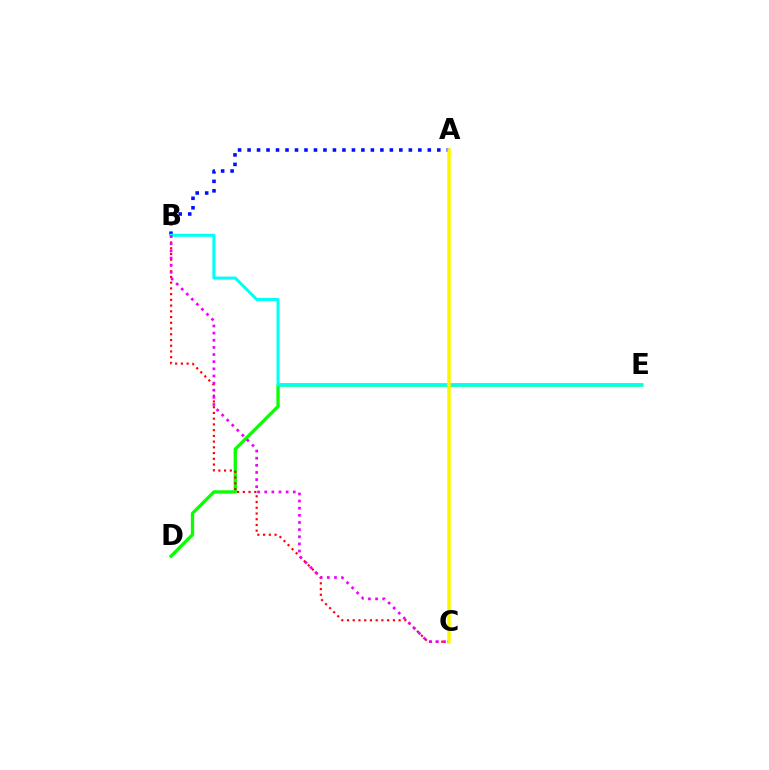{('A', 'B'): [{'color': '#0010ff', 'line_style': 'dotted', 'thickness': 2.58}], ('D', 'E'): [{'color': '#08ff00', 'line_style': 'solid', 'thickness': 2.38}], ('B', 'E'): [{'color': '#00fff6', 'line_style': 'solid', 'thickness': 2.2}], ('B', 'C'): [{'color': '#ff0000', 'line_style': 'dotted', 'thickness': 1.56}, {'color': '#ee00ff', 'line_style': 'dotted', 'thickness': 1.94}], ('A', 'C'): [{'color': '#fcf500', 'line_style': 'solid', 'thickness': 2.54}]}